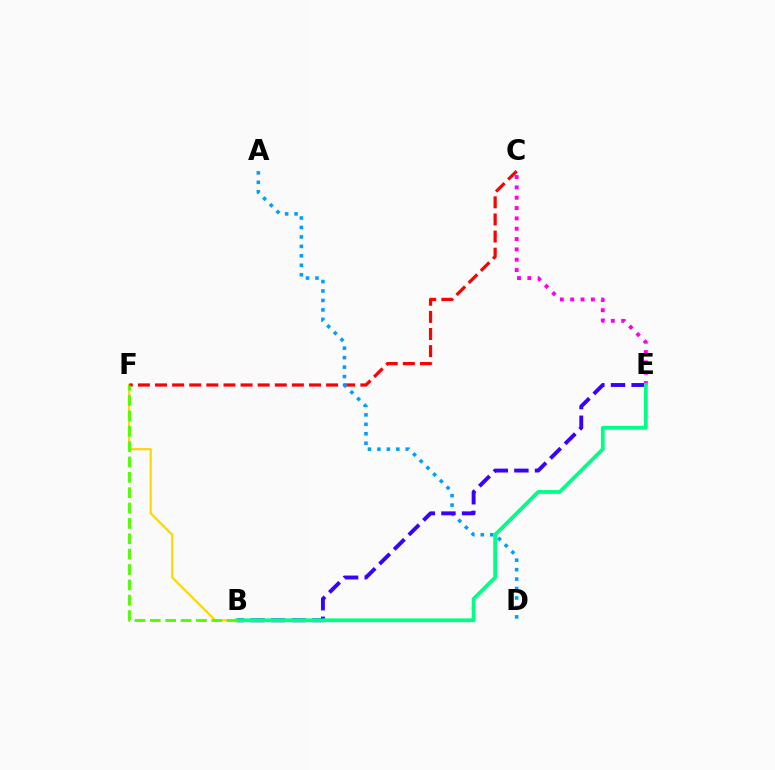{('B', 'F'): [{'color': '#ffd500', 'line_style': 'solid', 'thickness': 1.55}, {'color': '#4fff00', 'line_style': 'dashed', 'thickness': 2.09}], ('C', 'F'): [{'color': '#ff0000', 'line_style': 'dashed', 'thickness': 2.32}], ('C', 'E'): [{'color': '#ff00ed', 'line_style': 'dotted', 'thickness': 2.81}], ('A', 'D'): [{'color': '#009eff', 'line_style': 'dotted', 'thickness': 2.57}], ('B', 'E'): [{'color': '#3700ff', 'line_style': 'dashed', 'thickness': 2.8}, {'color': '#00ff86', 'line_style': 'solid', 'thickness': 2.72}]}